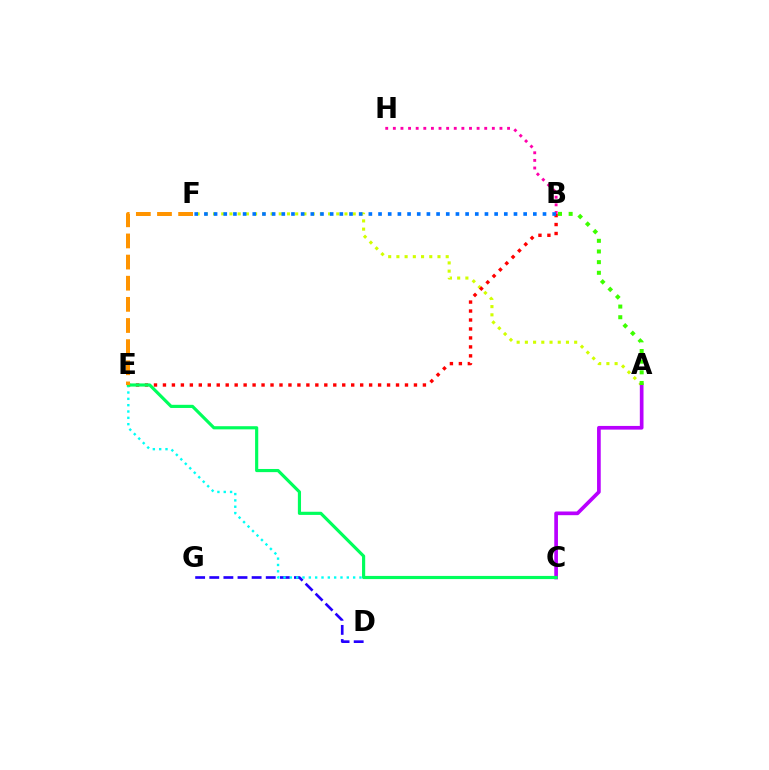{('B', 'H'): [{'color': '#ff00ac', 'line_style': 'dotted', 'thickness': 2.07}], ('D', 'G'): [{'color': '#2500ff', 'line_style': 'dashed', 'thickness': 1.92}], ('A', 'F'): [{'color': '#d1ff00', 'line_style': 'dotted', 'thickness': 2.23}], ('B', 'E'): [{'color': '#ff0000', 'line_style': 'dotted', 'thickness': 2.44}], ('A', 'C'): [{'color': '#b900ff', 'line_style': 'solid', 'thickness': 2.65}], ('C', 'E'): [{'color': '#00fff6', 'line_style': 'dotted', 'thickness': 1.72}, {'color': '#00ff5c', 'line_style': 'solid', 'thickness': 2.27}], ('A', 'B'): [{'color': '#3dff00', 'line_style': 'dotted', 'thickness': 2.9}], ('E', 'F'): [{'color': '#ff9400', 'line_style': 'dashed', 'thickness': 2.87}], ('B', 'F'): [{'color': '#0074ff', 'line_style': 'dotted', 'thickness': 2.63}]}